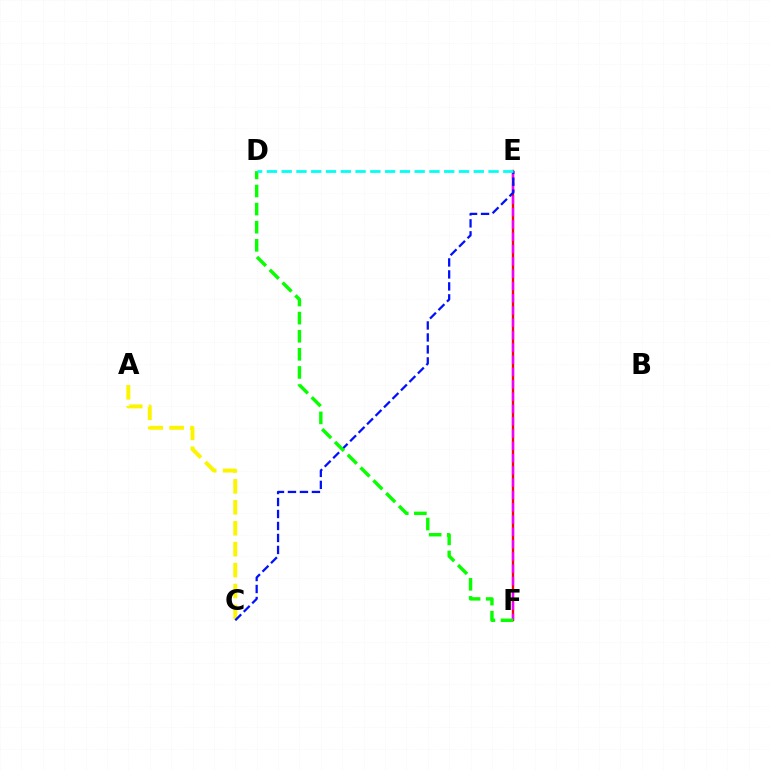{('E', 'F'): [{'color': '#ff0000', 'line_style': 'solid', 'thickness': 1.7}, {'color': '#ee00ff', 'line_style': 'dashed', 'thickness': 1.67}], ('A', 'C'): [{'color': '#fcf500', 'line_style': 'dashed', 'thickness': 2.84}], ('C', 'E'): [{'color': '#0010ff', 'line_style': 'dashed', 'thickness': 1.63}], ('D', 'F'): [{'color': '#08ff00', 'line_style': 'dashed', 'thickness': 2.46}], ('D', 'E'): [{'color': '#00fff6', 'line_style': 'dashed', 'thickness': 2.01}]}